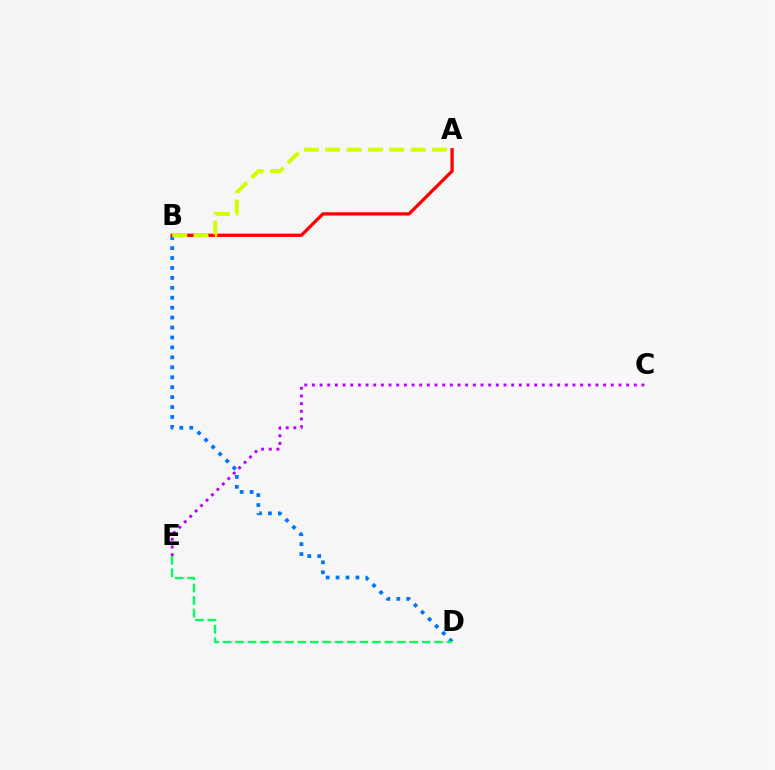{('C', 'E'): [{'color': '#b900ff', 'line_style': 'dotted', 'thickness': 2.08}], ('B', 'D'): [{'color': '#0074ff', 'line_style': 'dotted', 'thickness': 2.7}], ('A', 'B'): [{'color': '#ff0000', 'line_style': 'solid', 'thickness': 2.34}, {'color': '#d1ff00', 'line_style': 'dashed', 'thickness': 2.9}], ('D', 'E'): [{'color': '#00ff5c', 'line_style': 'dashed', 'thickness': 1.69}]}